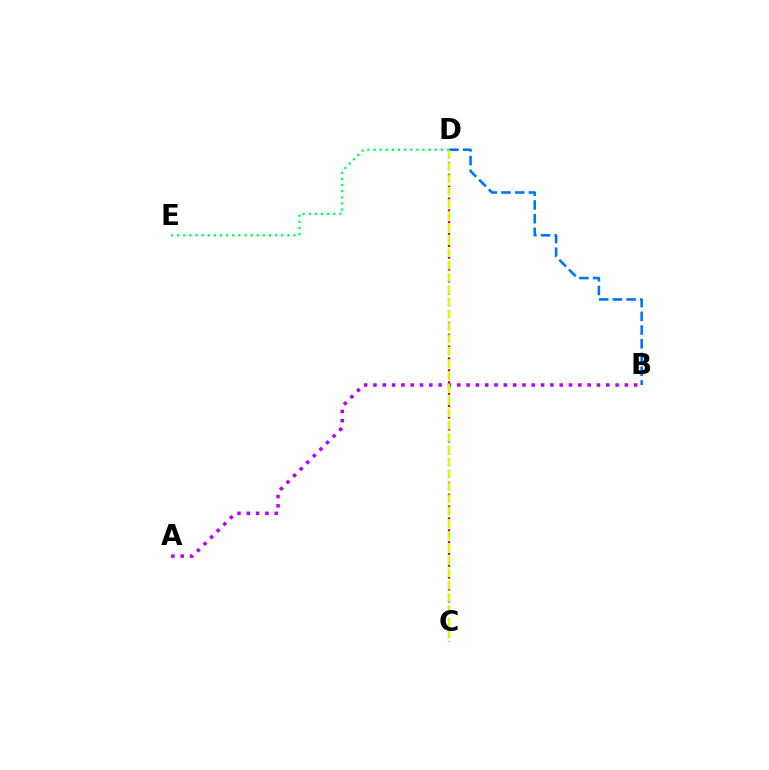{('B', 'D'): [{'color': '#0074ff', 'line_style': 'dashed', 'thickness': 1.86}], ('D', 'E'): [{'color': '#00ff5c', 'line_style': 'dotted', 'thickness': 1.66}], ('C', 'D'): [{'color': '#ff0000', 'line_style': 'dotted', 'thickness': 1.61}, {'color': '#d1ff00', 'line_style': 'dashed', 'thickness': 1.67}], ('A', 'B'): [{'color': '#b900ff', 'line_style': 'dotted', 'thickness': 2.53}]}